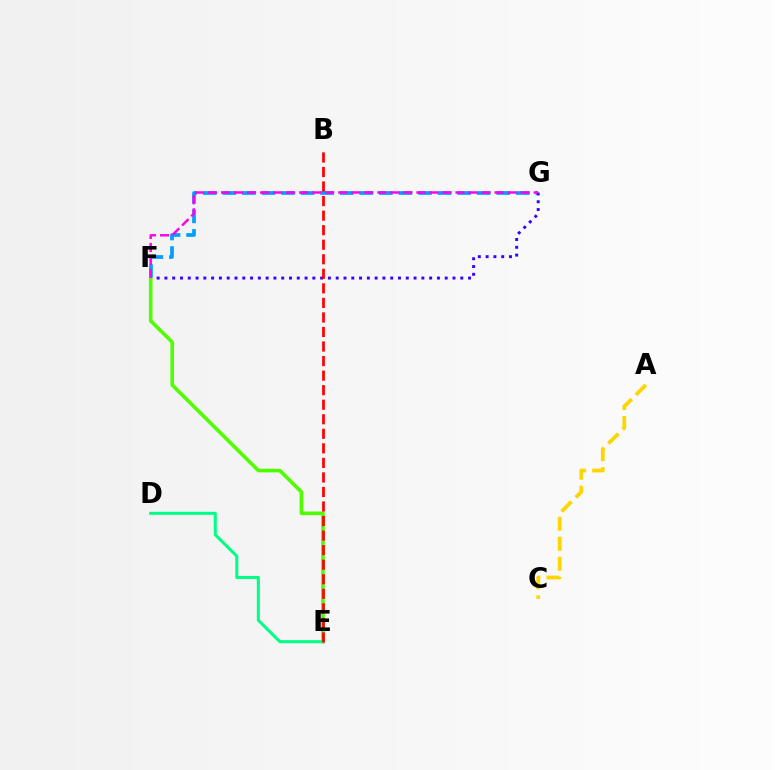{('F', 'G'): [{'color': '#009eff', 'line_style': 'dashed', 'thickness': 2.66}, {'color': '#3700ff', 'line_style': 'dotted', 'thickness': 2.12}, {'color': '#ff00ed', 'line_style': 'dashed', 'thickness': 1.77}], ('A', 'C'): [{'color': '#ffd500', 'line_style': 'dashed', 'thickness': 2.72}], ('E', 'F'): [{'color': '#4fff00', 'line_style': 'solid', 'thickness': 2.6}], ('D', 'E'): [{'color': '#00ff86', 'line_style': 'solid', 'thickness': 2.2}], ('B', 'E'): [{'color': '#ff0000', 'line_style': 'dashed', 'thickness': 1.98}]}